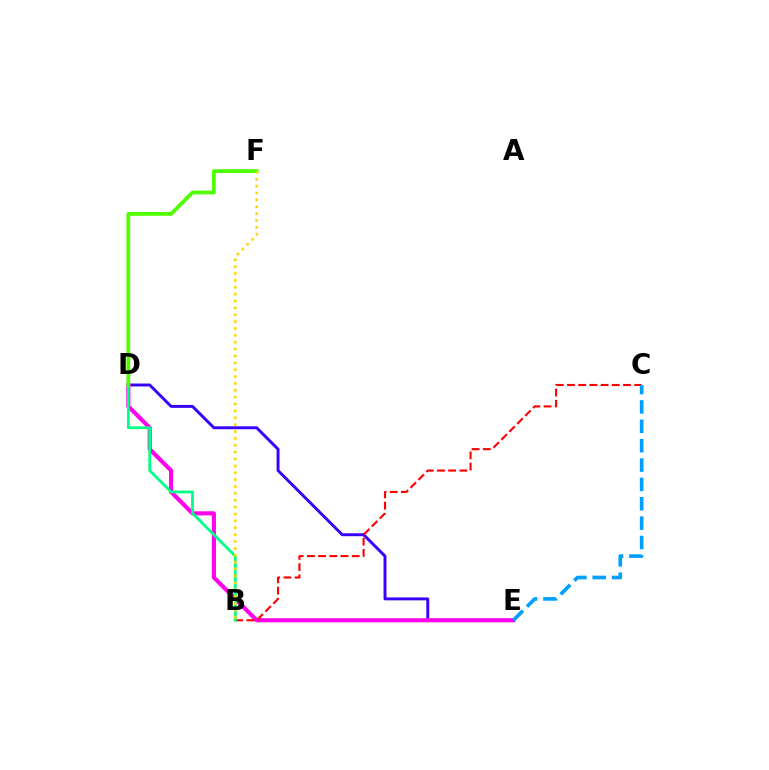{('D', 'E'): [{'color': '#3700ff', 'line_style': 'solid', 'thickness': 2.11}, {'color': '#ff00ed', 'line_style': 'solid', 'thickness': 2.95}], ('B', 'C'): [{'color': '#ff0000', 'line_style': 'dashed', 'thickness': 1.52}], ('B', 'D'): [{'color': '#00ff86', 'line_style': 'solid', 'thickness': 2.01}], ('D', 'F'): [{'color': '#4fff00', 'line_style': 'solid', 'thickness': 2.71}], ('B', 'F'): [{'color': '#ffd500', 'line_style': 'dotted', 'thickness': 1.87}], ('C', 'E'): [{'color': '#009eff', 'line_style': 'dashed', 'thickness': 2.63}]}